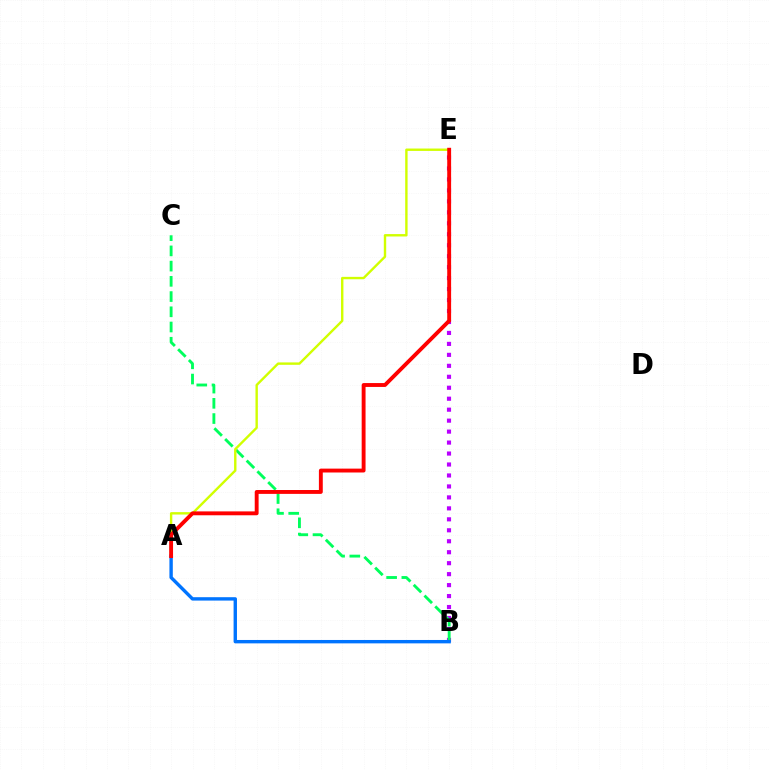{('B', 'E'): [{'color': '#b900ff', 'line_style': 'dotted', 'thickness': 2.98}], ('B', 'C'): [{'color': '#00ff5c', 'line_style': 'dashed', 'thickness': 2.07}], ('A', 'E'): [{'color': '#d1ff00', 'line_style': 'solid', 'thickness': 1.72}, {'color': '#ff0000', 'line_style': 'solid', 'thickness': 2.79}], ('A', 'B'): [{'color': '#0074ff', 'line_style': 'solid', 'thickness': 2.44}]}